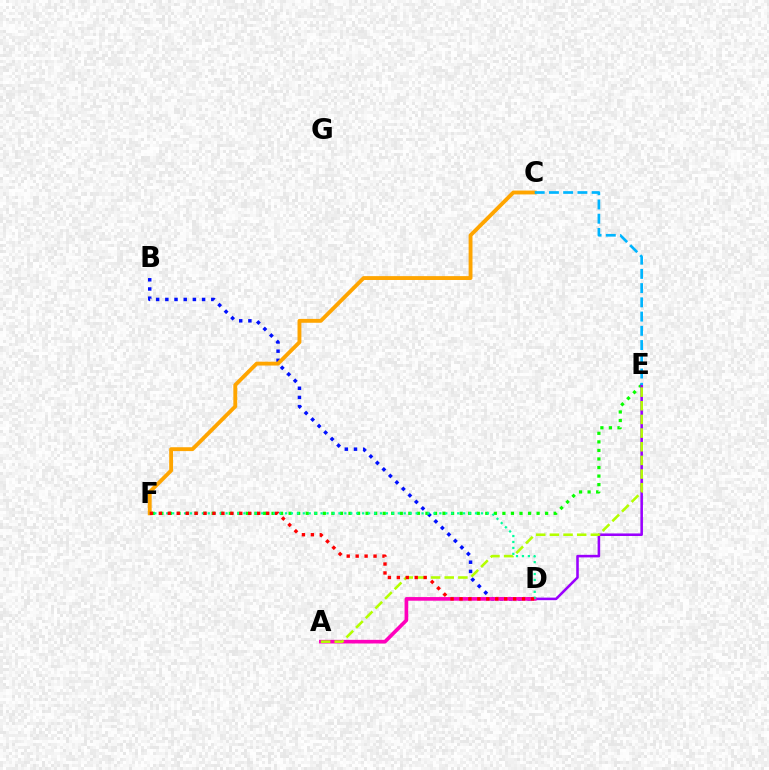{('B', 'D'): [{'color': '#0010ff', 'line_style': 'dotted', 'thickness': 2.5}], ('C', 'F'): [{'color': '#ffa500', 'line_style': 'solid', 'thickness': 2.78}], ('E', 'F'): [{'color': '#08ff00', 'line_style': 'dotted', 'thickness': 2.32}], ('D', 'E'): [{'color': '#9b00ff', 'line_style': 'solid', 'thickness': 1.85}], ('A', 'D'): [{'color': '#ff00bd', 'line_style': 'solid', 'thickness': 2.62}], ('D', 'F'): [{'color': '#00ff9d', 'line_style': 'dotted', 'thickness': 1.61}, {'color': '#ff0000', 'line_style': 'dotted', 'thickness': 2.43}], ('A', 'E'): [{'color': '#b3ff00', 'line_style': 'dashed', 'thickness': 1.85}], ('C', 'E'): [{'color': '#00b5ff', 'line_style': 'dashed', 'thickness': 1.93}]}